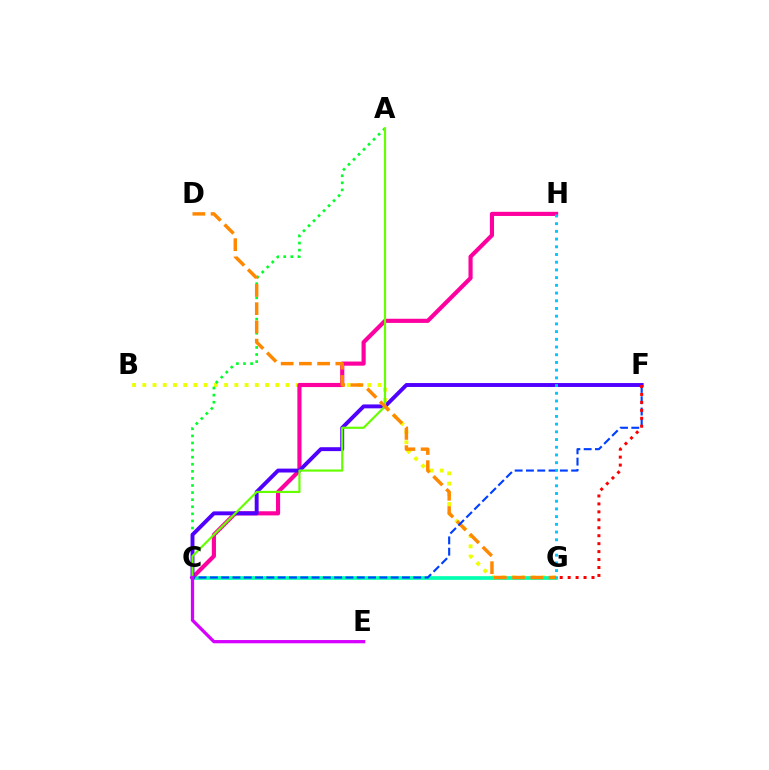{('B', 'G'): [{'color': '#eeff00', 'line_style': 'dotted', 'thickness': 2.78}], ('C', 'G'): [{'color': '#00ffaf', 'line_style': 'solid', 'thickness': 2.64}], ('A', 'C'): [{'color': '#00ff27', 'line_style': 'dotted', 'thickness': 1.93}, {'color': '#66ff00', 'line_style': 'solid', 'thickness': 1.57}], ('C', 'H'): [{'color': '#ff00a0', 'line_style': 'solid', 'thickness': 2.98}], ('C', 'F'): [{'color': '#4f00ff', 'line_style': 'solid', 'thickness': 2.81}, {'color': '#003fff', 'line_style': 'dashed', 'thickness': 1.54}], ('D', 'G'): [{'color': '#ff8800', 'line_style': 'dashed', 'thickness': 2.48}], ('G', 'H'): [{'color': '#00c7ff', 'line_style': 'dotted', 'thickness': 2.09}], ('C', 'E'): [{'color': '#d600ff', 'line_style': 'solid', 'thickness': 2.34}], ('F', 'G'): [{'color': '#ff0000', 'line_style': 'dotted', 'thickness': 2.16}]}